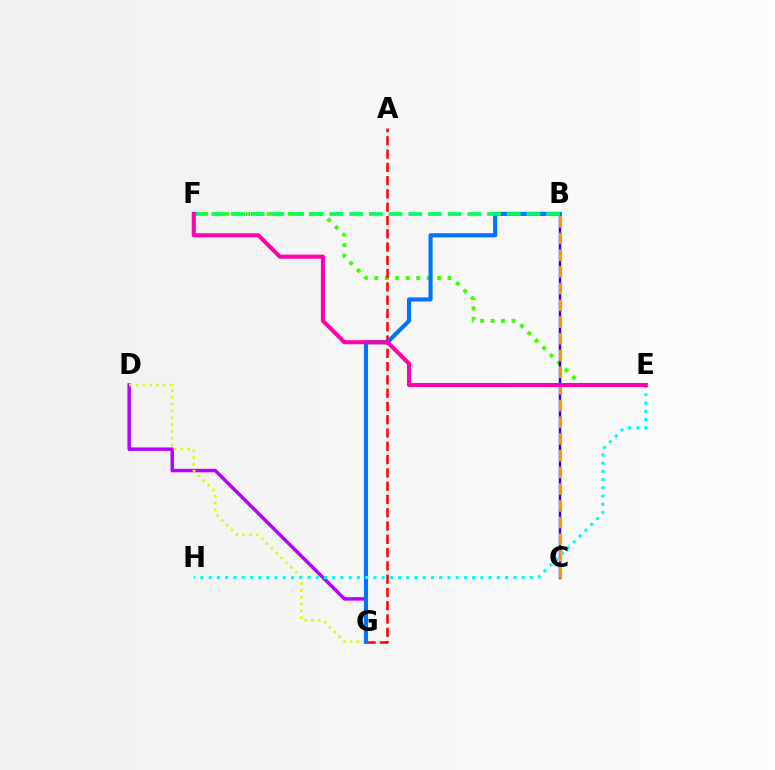{('E', 'F'): [{'color': '#3dff00', 'line_style': 'dotted', 'thickness': 2.84}, {'color': '#ff00ac', 'line_style': 'solid', 'thickness': 2.92}], ('D', 'G'): [{'color': '#b900ff', 'line_style': 'solid', 'thickness': 2.51}, {'color': '#d1ff00', 'line_style': 'dotted', 'thickness': 1.85}], ('B', 'C'): [{'color': '#2500ff', 'line_style': 'solid', 'thickness': 1.75}, {'color': '#ff9400', 'line_style': 'dashed', 'thickness': 2.27}], ('A', 'G'): [{'color': '#ff0000', 'line_style': 'dashed', 'thickness': 1.8}], ('B', 'G'): [{'color': '#0074ff', 'line_style': 'solid', 'thickness': 2.97}], ('B', 'F'): [{'color': '#00ff5c', 'line_style': 'dashed', 'thickness': 2.68}], ('E', 'H'): [{'color': '#00fff6', 'line_style': 'dotted', 'thickness': 2.24}]}